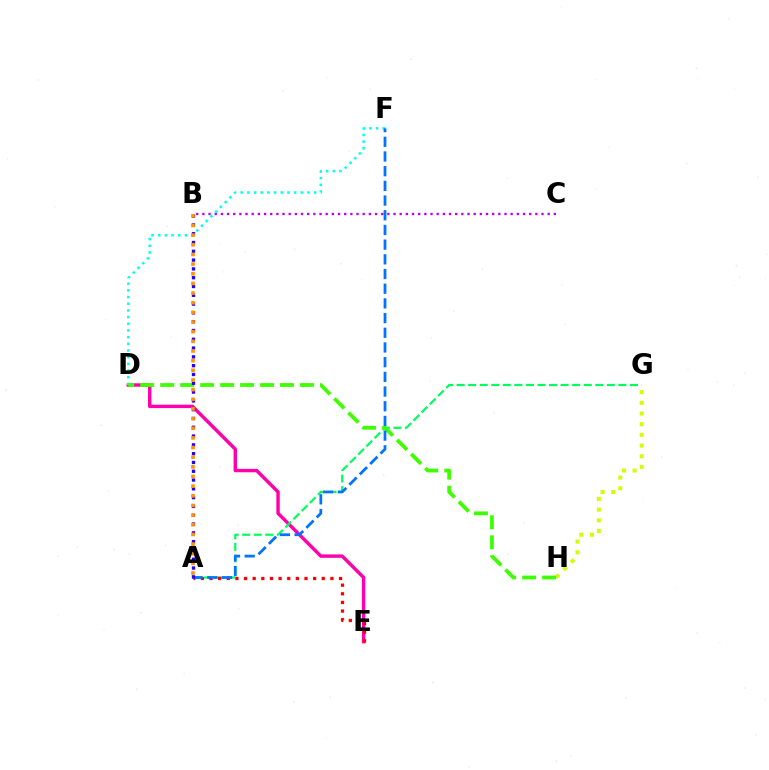{('D', 'E'): [{'color': '#ff00ac', 'line_style': 'solid', 'thickness': 2.46}], ('D', 'F'): [{'color': '#00fff6', 'line_style': 'dotted', 'thickness': 1.81}], ('A', 'G'): [{'color': '#00ff5c', 'line_style': 'dashed', 'thickness': 1.57}], ('G', 'H'): [{'color': '#d1ff00', 'line_style': 'dotted', 'thickness': 2.9}], ('A', 'E'): [{'color': '#ff0000', 'line_style': 'dotted', 'thickness': 2.35}], ('B', 'C'): [{'color': '#b900ff', 'line_style': 'dotted', 'thickness': 1.68}], ('D', 'H'): [{'color': '#3dff00', 'line_style': 'dashed', 'thickness': 2.71}], ('A', 'F'): [{'color': '#0074ff', 'line_style': 'dashed', 'thickness': 2.0}], ('A', 'B'): [{'color': '#2500ff', 'line_style': 'dotted', 'thickness': 2.39}, {'color': '#ff9400', 'line_style': 'dotted', 'thickness': 2.62}]}